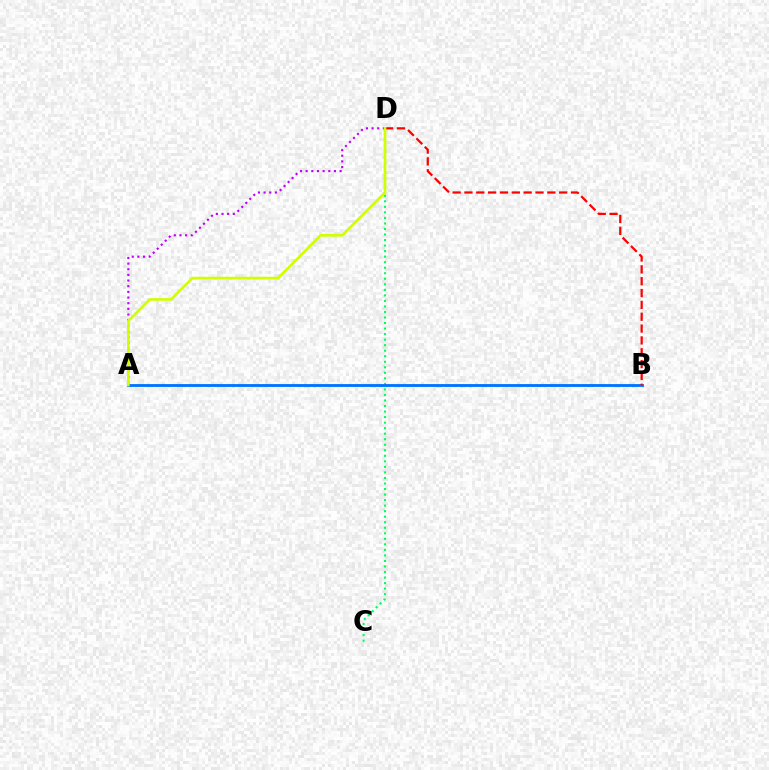{('C', 'D'): [{'color': '#00ff5c', 'line_style': 'dotted', 'thickness': 1.5}], ('A', 'B'): [{'color': '#0074ff', 'line_style': 'solid', 'thickness': 2.05}], ('A', 'D'): [{'color': '#b900ff', 'line_style': 'dotted', 'thickness': 1.54}, {'color': '#d1ff00', 'line_style': 'solid', 'thickness': 1.9}], ('B', 'D'): [{'color': '#ff0000', 'line_style': 'dashed', 'thickness': 1.61}]}